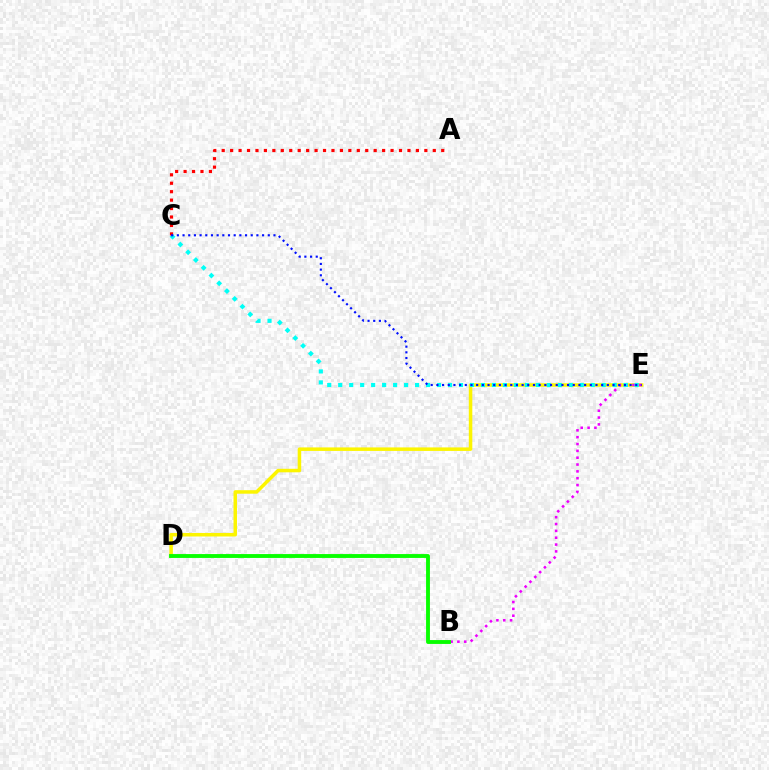{('D', 'E'): [{'color': '#fcf500', 'line_style': 'solid', 'thickness': 2.53}], ('B', 'E'): [{'color': '#ee00ff', 'line_style': 'dotted', 'thickness': 1.86}], ('C', 'E'): [{'color': '#00fff6', 'line_style': 'dotted', 'thickness': 2.98}, {'color': '#0010ff', 'line_style': 'dotted', 'thickness': 1.54}], ('B', 'D'): [{'color': '#08ff00', 'line_style': 'solid', 'thickness': 2.78}], ('A', 'C'): [{'color': '#ff0000', 'line_style': 'dotted', 'thickness': 2.29}]}